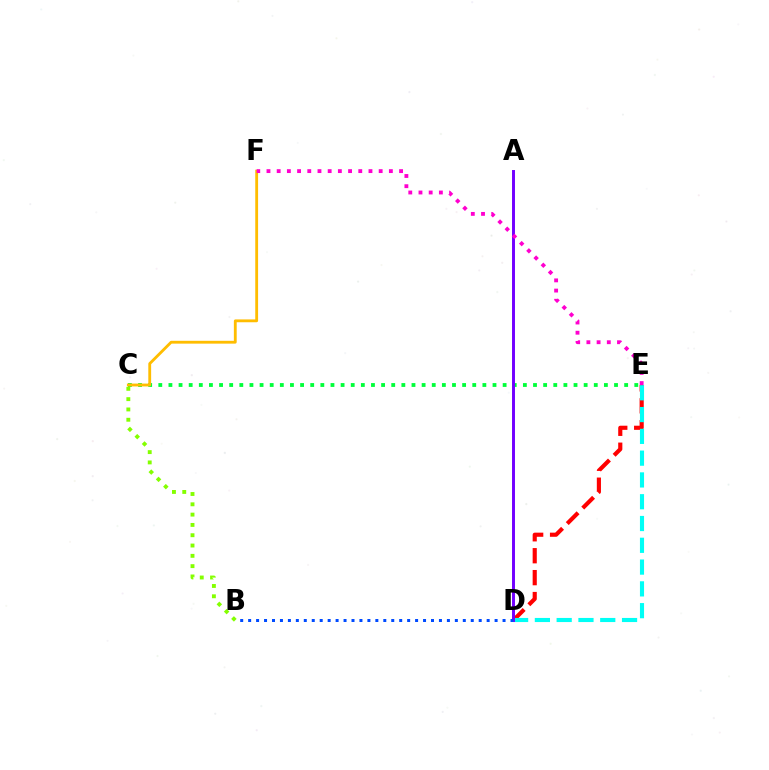{('D', 'E'): [{'color': '#ff0000', 'line_style': 'dashed', 'thickness': 2.98}, {'color': '#00fff6', 'line_style': 'dashed', 'thickness': 2.96}], ('C', 'E'): [{'color': '#00ff39', 'line_style': 'dotted', 'thickness': 2.75}], ('B', 'C'): [{'color': '#84ff00', 'line_style': 'dotted', 'thickness': 2.8}], ('A', 'D'): [{'color': '#7200ff', 'line_style': 'solid', 'thickness': 2.12}], ('B', 'D'): [{'color': '#004bff', 'line_style': 'dotted', 'thickness': 2.16}], ('C', 'F'): [{'color': '#ffbd00', 'line_style': 'solid', 'thickness': 2.04}], ('E', 'F'): [{'color': '#ff00cf', 'line_style': 'dotted', 'thickness': 2.77}]}